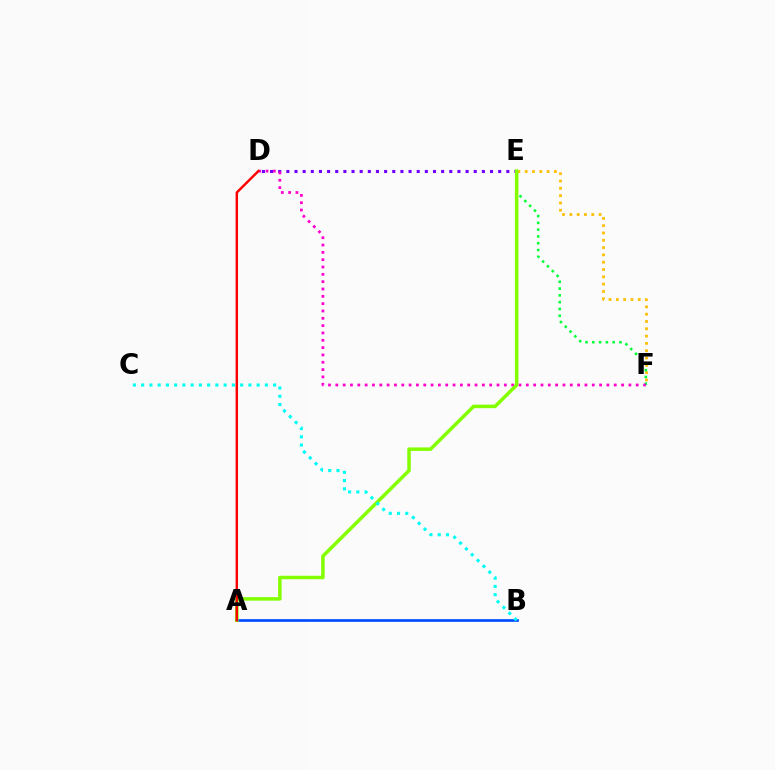{('D', 'E'): [{'color': '#7200ff', 'line_style': 'dotted', 'thickness': 2.21}], ('E', 'F'): [{'color': '#ffbd00', 'line_style': 'dotted', 'thickness': 1.98}, {'color': '#00ff39', 'line_style': 'dotted', 'thickness': 1.84}], ('D', 'F'): [{'color': '#ff00cf', 'line_style': 'dotted', 'thickness': 1.99}], ('A', 'B'): [{'color': '#004bff', 'line_style': 'solid', 'thickness': 1.93}], ('A', 'E'): [{'color': '#84ff00', 'line_style': 'solid', 'thickness': 2.53}], ('A', 'D'): [{'color': '#ff0000', 'line_style': 'solid', 'thickness': 1.76}], ('B', 'C'): [{'color': '#00fff6', 'line_style': 'dotted', 'thickness': 2.24}]}